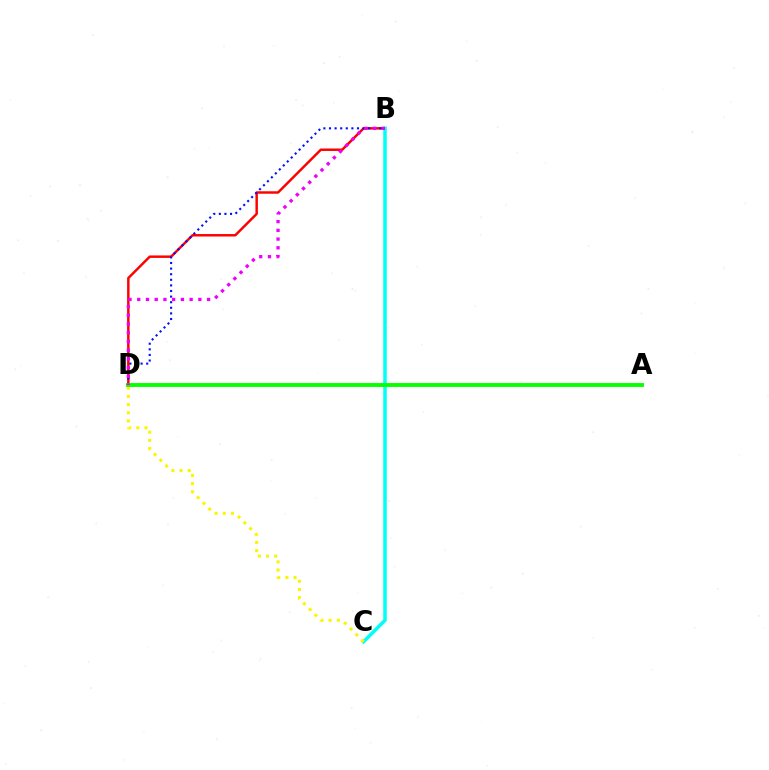{('B', 'D'): [{'color': '#ff0000', 'line_style': 'solid', 'thickness': 1.77}, {'color': '#0010ff', 'line_style': 'dotted', 'thickness': 1.52}, {'color': '#ee00ff', 'line_style': 'dotted', 'thickness': 2.37}], ('B', 'C'): [{'color': '#00fff6', 'line_style': 'solid', 'thickness': 2.54}], ('C', 'D'): [{'color': '#fcf500', 'line_style': 'dotted', 'thickness': 2.22}], ('A', 'D'): [{'color': '#08ff00', 'line_style': 'solid', 'thickness': 2.79}]}